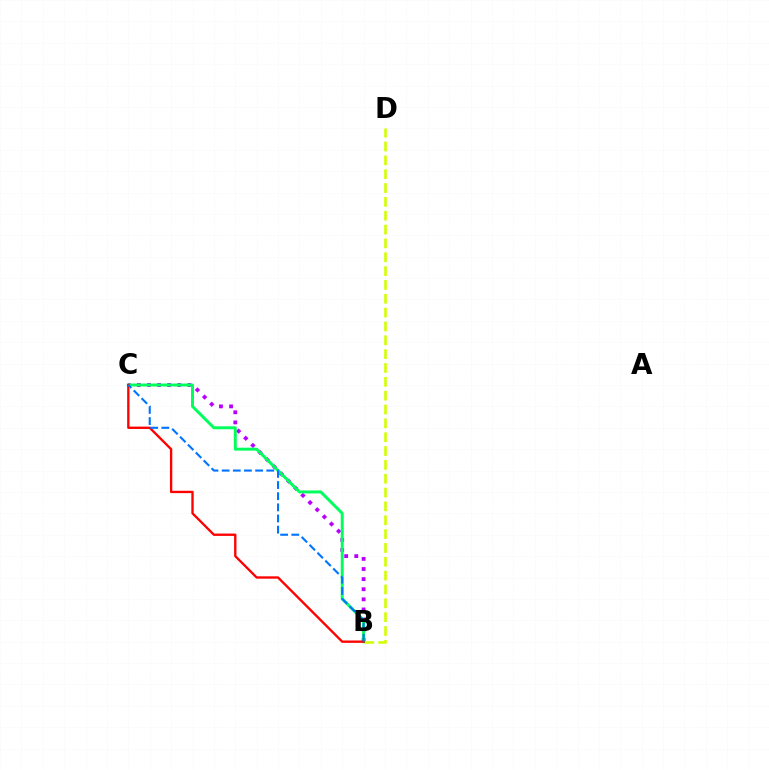{('B', 'C'): [{'color': '#b900ff', 'line_style': 'dotted', 'thickness': 2.75}, {'color': '#00ff5c', 'line_style': 'solid', 'thickness': 2.13}, {'color': '#ff0000', 'line_style': 'solid', 'thickness': 1.69}, {'color': '#0074ff', 'line_style': 'dashed', 'thickness': 1.51}], ('B', 'D'): [{'color': '#d1ff00', 'line_style': 'dashed', 'thickness': 1.88}]}